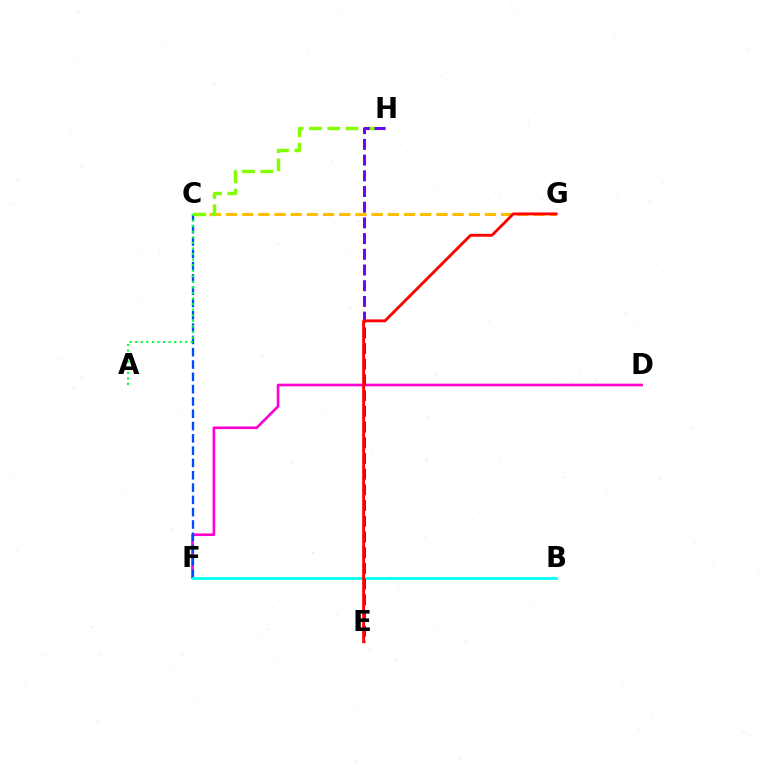{('D', 'F'): [{'color': '#ff00cf', 'line_style': 'solid', 'thickness': 1.89}], ('C', 'F'): [{'color': '#004bff', 'line_style': 'dashed', 'thickness': 1.67}], ('B', 'F'): [{'color': '#00fff6', 'line_style': 'solid', 'thickness': 1.99}], ('C', 'G'): [{'color': '#ffbd00', 'line_style': 'dashed', 'thickness': 2.2}], ('A', 'C'): [{'color': '#00ff39', 'line_style': 'dotted', 'thickness': 1.51}], ('C', 'H'): [{'color': '#84ff00', 'line_style': 'dashed', 'thickness': 2.49}], ('E', 'H'): [{'color': '#7200ff', 'line_style': 'dashed', 'thickness': 2.13}], ('E', 'G'): [{'color': '#ff0000', 'line_style': 'solid', 'thickness': 2.05}]}